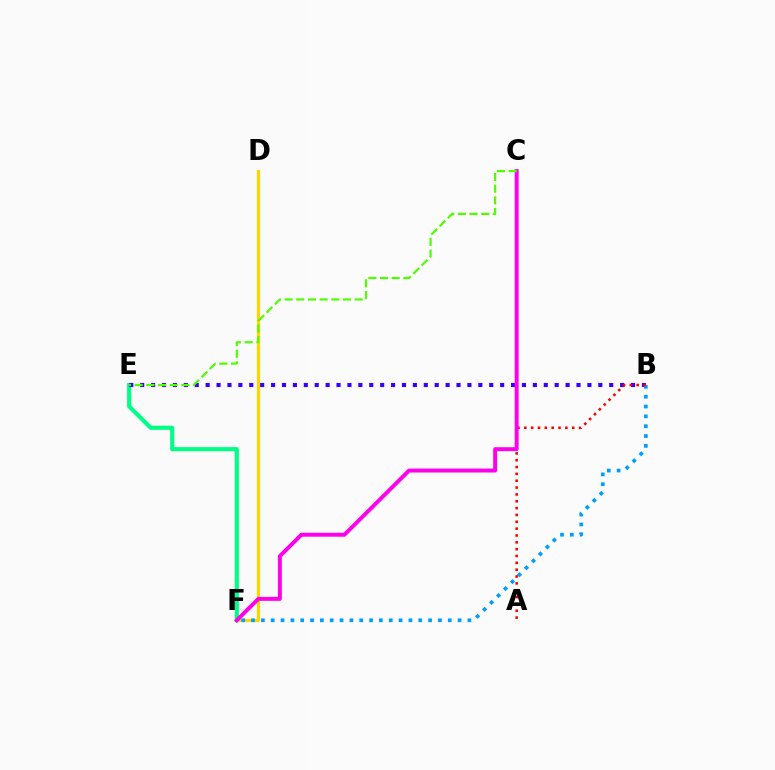{('E', 'F'): [{'color': '#00ff86', 'line_style': 'solid', 'thickness': 2.98}], ('D', 'F'): [{'color': '#ffd500', 'line_style': 'solid', 'thickness': 2.25}], ('B', 'E'): [{'color': '#3700ff', 'line_style': 'dotted', 'thickness': 2.96}], ('B', 'F'): [{'color': '#009eff', 'line_style': 'dotted', 'thickness': 2.67}], ('A', 'B'): [{'color': '#ff0000', 'line_style': 'dotted', 'thickness': 1.86}], ('C', 'F'): [{'color': '#ff00ed', 'line_style': 'solid', 'thickness': 2.84}], ('C', 'E'): [{'color': '#4fff00', 'line_style': 'dashed', 'thickness': 1.59}]}